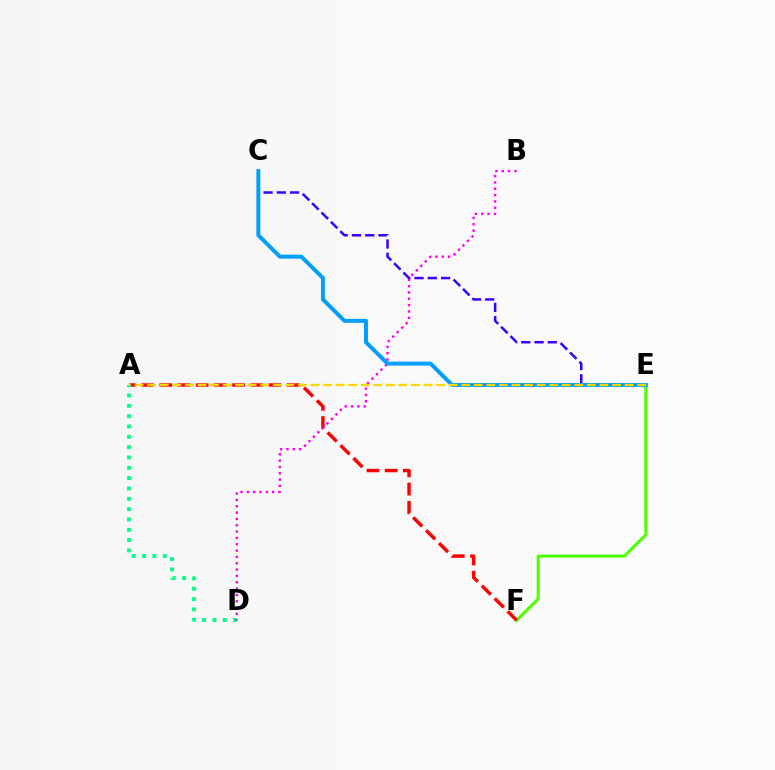{('E', 'F'): [{'color': '#4fff00', 'line_style': 'solid', 'thickness': 2.2}], ('A', 'F'): [{'color': '#ff0000', 'line_style': 'dashed', 'thickness': 2.47}], ('A', 'D'): [{'color': '#00ff86', 'line_style': 'dotted', 'thickness': 2.81}], ('B', 'D'): [{'color': '#ff00ed', 'line_style': 'dotted', 'thickness': 1.72}], ('C', 'E'): [{'color': '#3700ff', 'line_style': 'dashed', 'thickness': 1.8}, {'color': '#009eff', 'line_style': 'solid', 'thickness': 2.84}], ('A', 'E'): [{'color': '#ffd500', 'line_style': 'dashed', 'thickness': 1.71}]}